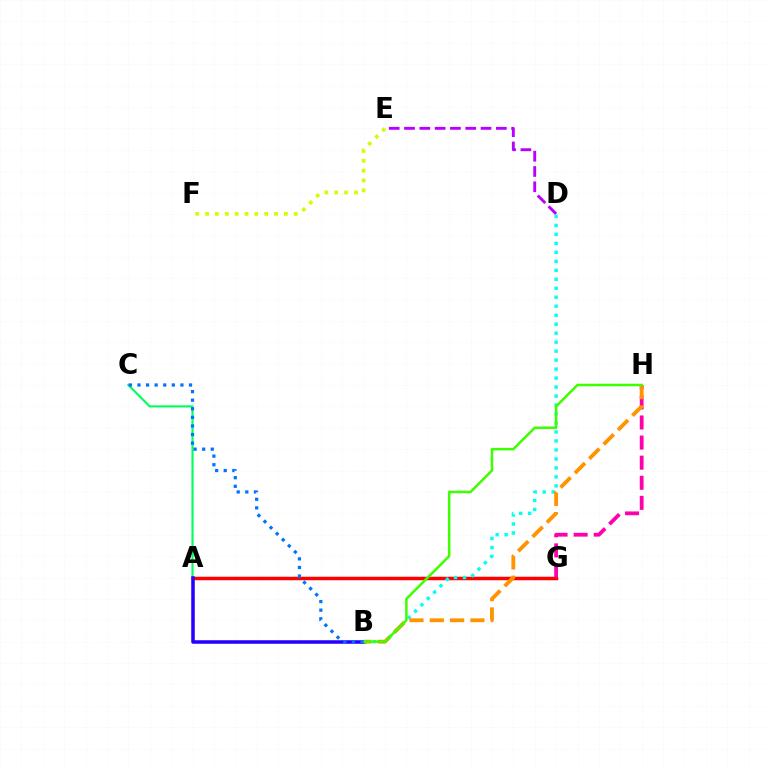{('A', 'G'): [{'color': '#ff0000', 'line_style': 'solid', 'thickness': 2.52}], ('E', 'F'): [{'color': '#d1ff00', 'line_style': 'dotted', 'thickness': 2.68}], ('B', 'D'): [{'color': '#00fff6', 'line_style': 'dotted', 'thickness': 2.44}], ('G', 'H'): [{'color': '#ff00ac', 'line_style': 'dashed', 'thickness': 2.73}], ('A', 'C'): [{'color': '#00ff5c', 'line_style': 'solid', 'thickness': 1.53}], ('A', 'B'): [{'color': '#2500ff', 'line_style': 'solid', 'thickness': 2.53}], ('B', 'H'): [{'color': '#ff9400', 'line_style': 'dashed', 'thickness': 2.76}, {'color': '#3dff00', 'line_style': 'solid', 'thickness': 1.82}], ('D', 'E'): [{'color': '#b900ff', 'line_style': 'dashed', 'thickness': 2.08}], ('B', 'C'): [{'color': '#0074ff', 'line_style': 'dotted', 'thickness': 2.33}]}